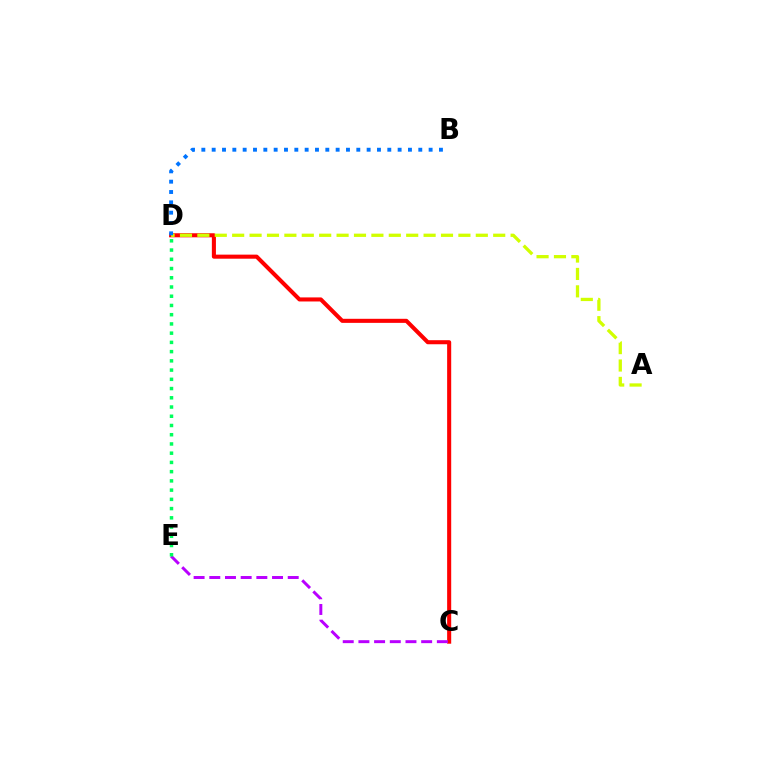{('C', 'D'): [{'color': '#ff0000', 'line_style': 'solid', 'thickness': 2.93}], ('C', 'E'): [{'color': '#b900ff', 'line_style': 'dashed', 'thickness': 2.13}], ('D', 'E'): [{'color': '#00ff5c', 'line_style': 'dotted', 'thickness': 2.51}], ('A', 'D'): [{'color': '#d1ff00', 'line_style': 'dashed', 'thickness': 2.36}], ('B', 'D'): [{'color': '#0074ff', 'line_style': 'dotted', 'thickness': 2.81}]}